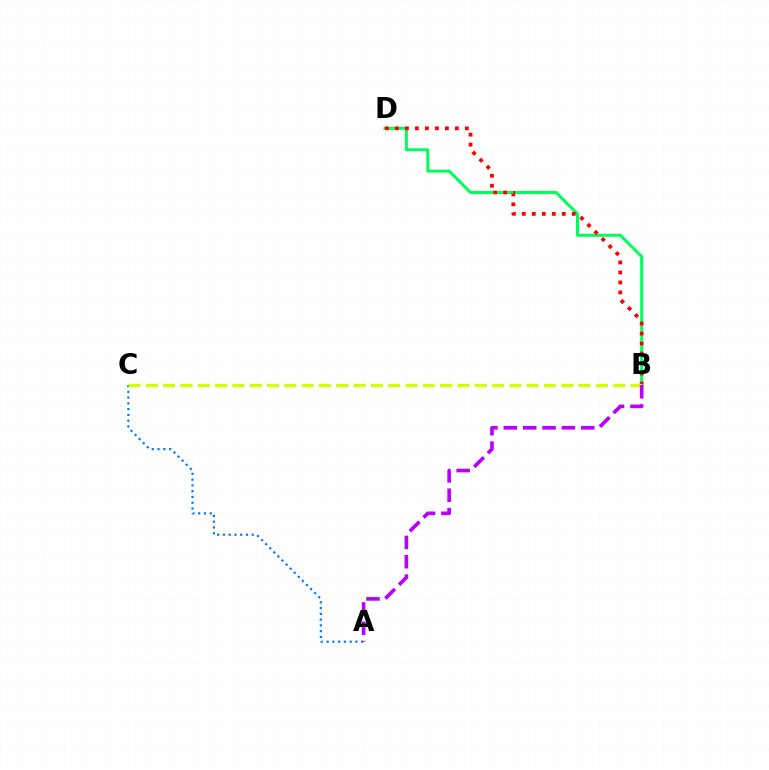{('A', 'C'): [{'color': '#0074ff', 'line_style': 'dotted', 'thickness': 1.57}], ('B', 'D'): [{'color': '#00ff5c', 'line_style': 'solid', 'thickness': 2.15}, {'color': '#ff0000', 'line_style': 'dotted', 'thickness': 2.72}], ('B', 'C'): [{'color': '#d1ff00', 'line_style': 'dashed', 'thickness': 2.35}], ('A', 'B'): [{'color': '#b900ff', 'line_style': 'dashed', 'thickness': 2.63}]}